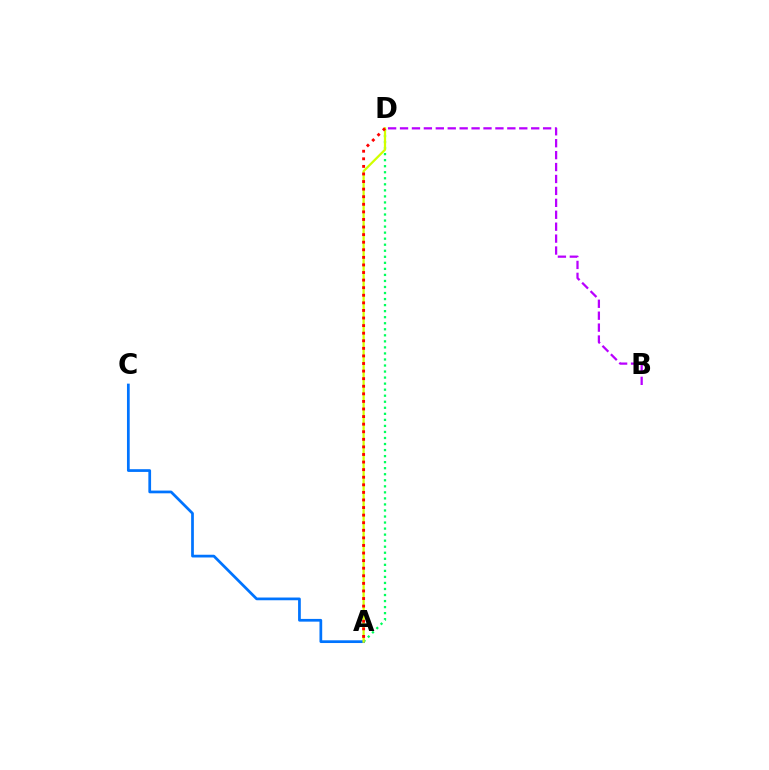{('A', 'D'): [{'color': '#00ff5c', 'line_style': 'dotted', 'thickness': 1.64}, {'color': '#d1ff00', 'line_style': 'solid', 'thickness': 1.61}, {'color': '#ff0000', 'line_style': 'dotted', 'thickness': 2.06}], ('A', 'C'): [{'color': '#0074ff', 'line_style': 'solid', 'thickness': 1.97}], ('B', 'D'): [{'color': '#b900ff', 'line_style': 'dashed', 'thickness': 1.62}]}